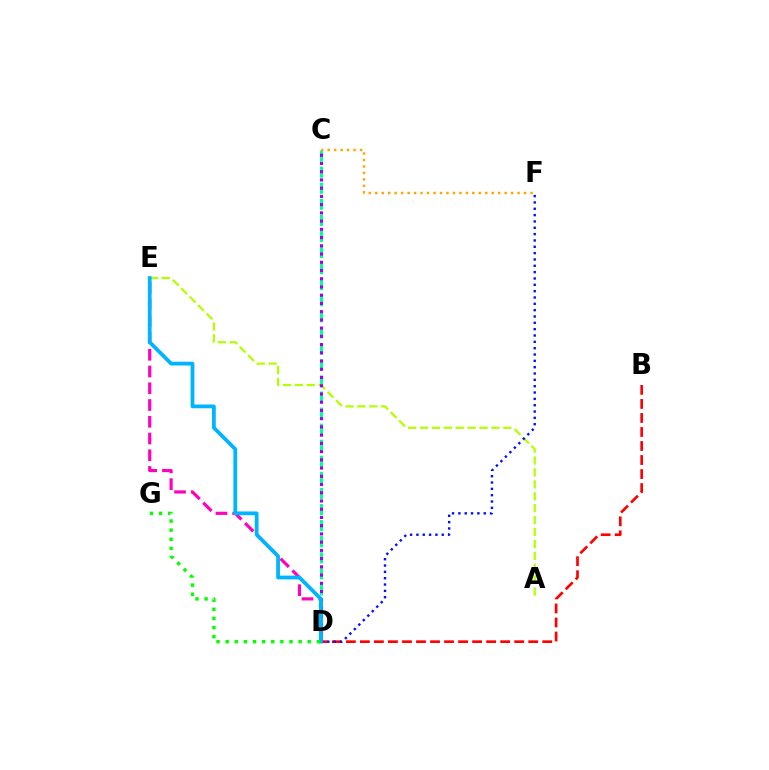{('C', 'D'): [{'color': '#00ff9d', 'line_style': 'dashed', 'thickness': 2.18}, {'color': '#9b00ff', 'line_style': 'dotted', 'thickness': 2.24}], ('A', 'E'): [{'color': '#b3ff00', 'line_style': 'dashed', 'thickness': 1.62}], ('B', 'D'): [{'color': '#ff0000', 'line_style': 'dashed', 'thickness': 1.91}], ('C', 'F'): [{'color': '#ffa500', 'line_style': 'dotted', 'thickness': 1.76}], ('D', 'F'): [{'color': '#0010ff', 'line_style': 'dotted', 'thickness': 1.72}], ('D', 'E'): [{'color': '#ff00bd', 'line_style': 'dashed', 'thickness': 2.28}, {'color': '#00b5ff', 'line_style': 'solid', 'thickness': 2.71}], ('D', 'G'): [{'color': '#08ff00', 'line_style': 'dotted', 'thickness': 2.48}]}